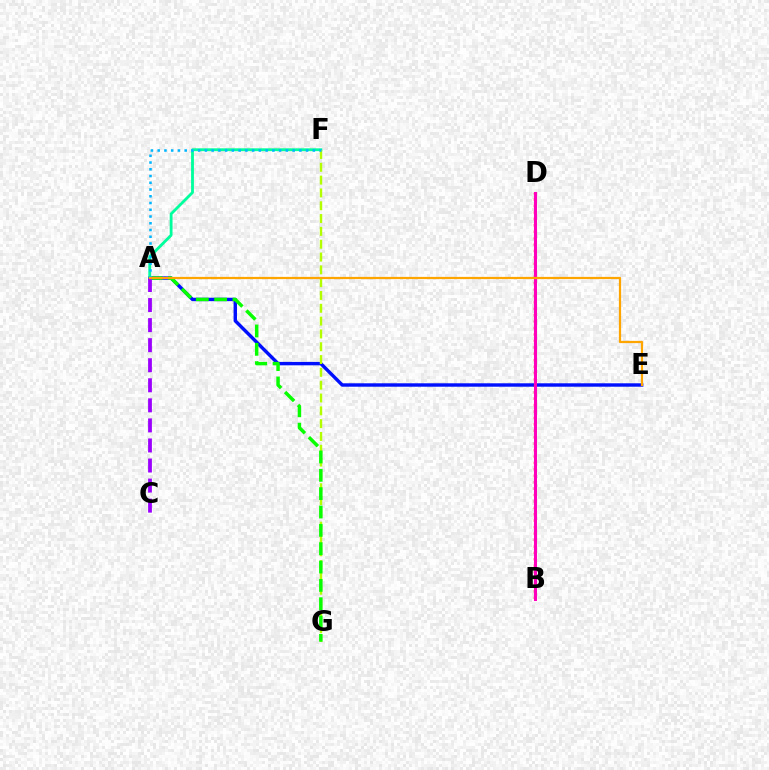{('A', 'E'): [{'color': '#0010ff', 'line_style': 'solid', 'thickness': 2.46}, {'color': '#ffa500', 'line_style': 'solid', 'thickness': 1.6}], ('B', 'D'): [{'color': '#ff0000', 'line_style': 'dotted', 'thickness': 1.74}, {'color': '#ff00bd', 'line_style': 'solid', 'thickness': 2.2}], ('A', 'F'): [{'color': '#00ff9d', 'line_style': 'solid', 'thickness': 2.03}, {'color': '#00b5ff', 'line_style': 'dotted', 'thickness': 1.83}], ('F', 'G'): [{'color': '#b3ff00', 'line_style': 'dashed', 'thickness': 1.74}], ('A', 'G'): [{'color': '#08ff00', 'line_style': 'dashed', 'thickness': 2.49}], ('A', 'C'): [{'color': '#9b00ff', 'line_style': 'dashed', 'thickness': 2.72}]}